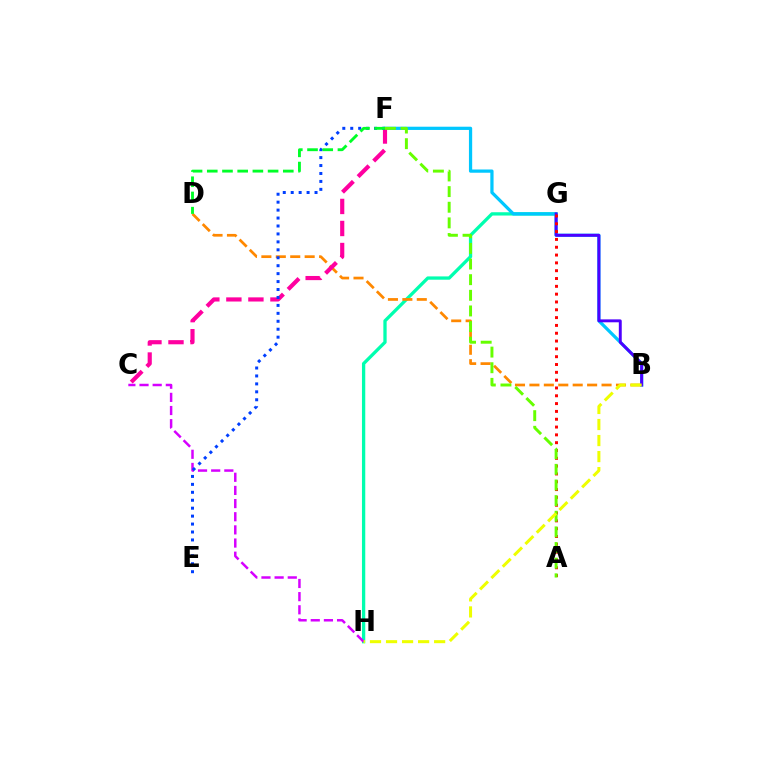{('G', 'H'): [{'color': '#00ffaf', 'line_style': 'solid', 'thickness': 2.38}], ('B', 'F'): [{'color': '#00c7ff', 'line_style': 'solid', 'thickness': 2.33}], ('B', 'D'): [{'color': '#ff8800', 'line_style': 'dashed', 'thickness': 1.96}], ('C', 'F'): [{'color': '#ff00a0', 'line_style': 'dashed', 'thickness': 2.99}], ('C', 'H'): [{'color': '#d600ff', 'line_style': 'dashed', 'thickness': 1.79}], ('E', 'F'): [{'color': '#003fff', 'line_style': 'dotted', 'thickness': 2.16}], ('B', 'G'): [{'color': '#4f00ff', 'line_style': 'solid', 'thickness': 2.1}], ('A', 'G'): [{'color': '#ff0000', 'line_style': 'dotted', 'thickness': 2.12}], ('A', 'F'): [{'color': '#66ff00', 'line_style': 'dashed', 'thickness': 2.12}], ('B', 'H'): [{'color': '#eeff00', 'line_style': 'dashed', 'thickness': 2.18}], ('D', 'F'): [{'color': '#00ff27', 'line_style': 'dashed', 'thickness': 2.07}]}